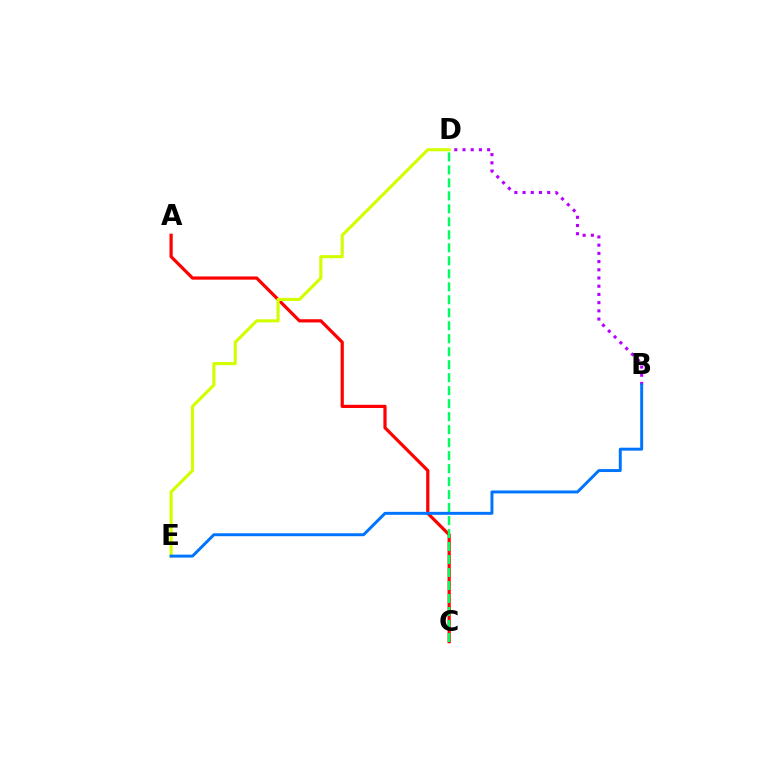{('A', 'C'): [{'color': '#ff0000', 'line_style': 'solid', 'thickness': 2.31}], ('C', 'D'): [{'color': '#00ff5c', 'line_style': 'dashed', 'thickness': 1.76}], ('B', 'D'): [{'color': '#b900ff', 'line_style': 'dotted', 'thickness': 2.23}], ('D', 'E'): [{'color': '#d1ff00', 'line_style': 'solid', 'thickness': 2.24}], ('B', 'E'): [{'color': '#0074ff', 'line_style': 'solid', 'thickness': 2.12}]}